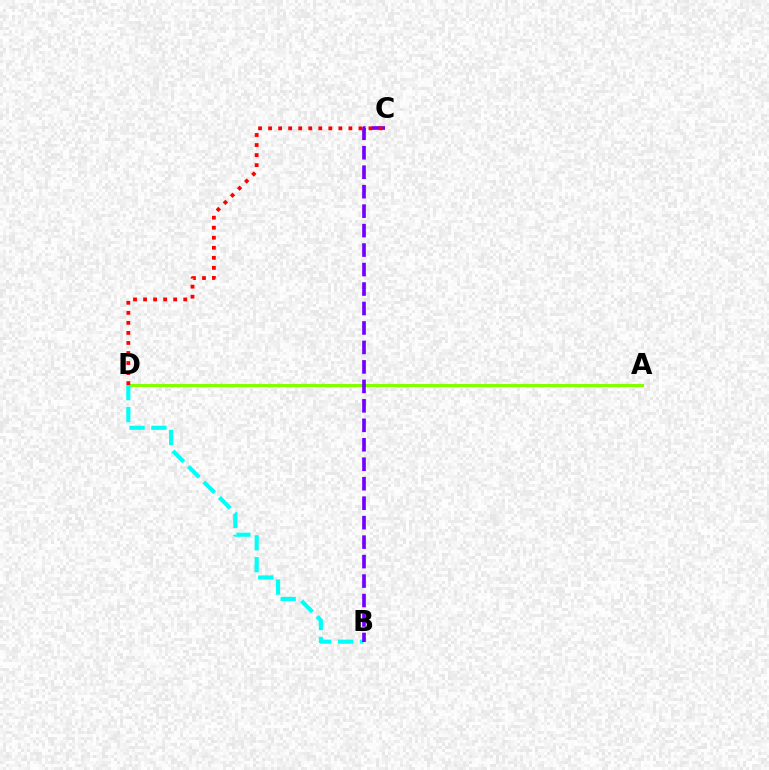{('A', 'D'): [{'color': '#84ff00', 'line_style': 'solid', 'thickness': 2.18}], ('B', 'D'): [{'color': '#00fff6', 'line_style': 'dashed', 'thickness': 2.98}], ('B', 'C'): [{'color': '#7200ff', 'line_style': 'dashed', 'thickness': 2.64}], ('C', 'D'): [{'color': '#ff0000', 'line_style': 'dotted', 'thickness': 2.73}]}